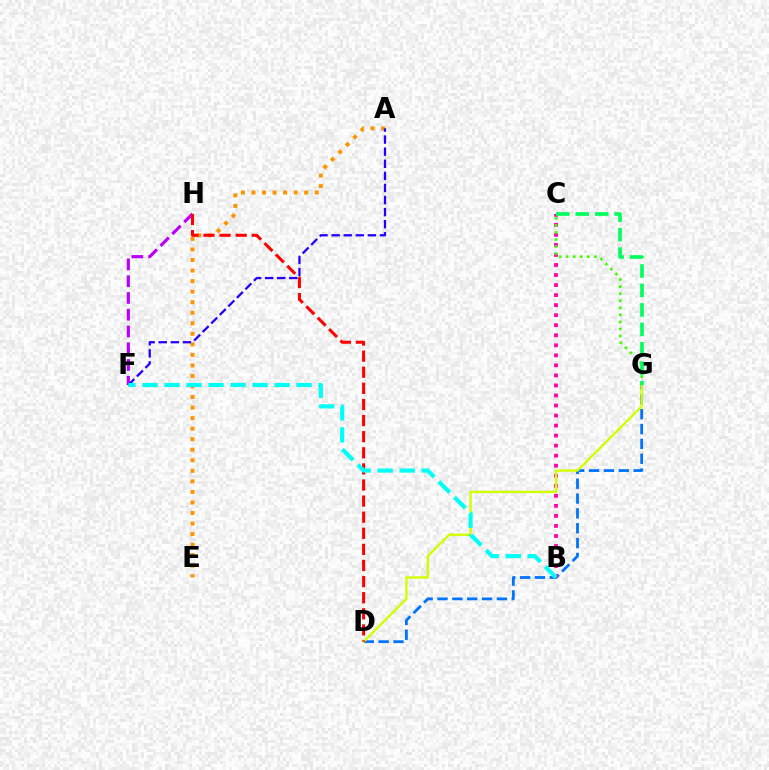{('D', 'G'): [{'color': '#0074ff', 'line_style': 'dashed', 'thickness': 2.02}, {'color': '#d1ff00', 'line_style': 'solid', 'thickness': 1.7}], ('A', 'E'): [{'color': '#ff9400', 'line_style': 'dotted', 'thickness': 2.86}], ('F', 'H'): [{'color': '#b900ff', 'line_style': 'dashed', 'thickness': 2.28}], ('B', 'C'): [{'color': '#ff00ac', 'line_style': 'dotted', 'thickness': 2.73}], ('A', 'F'): [{'color': '#2500ff', 'line_style': 'dashed', 'thickness': 1.64}], ('D', 'H'): [{'color': '#ff0000', 'line_style': 'dashed', 'thickness': 2.19}], ('B', 'F'): [{'color': '#00fff6', 'line_style': 'dashed', 'thickness': 2.99}], ('C', 'G'): [{'color': '#3dff00', 'line_style': 'dotted', 'thickness': 1.92}, {'color': '#00ff5c', 'line_style': 'dashed', 'thickness': 2.64}]}